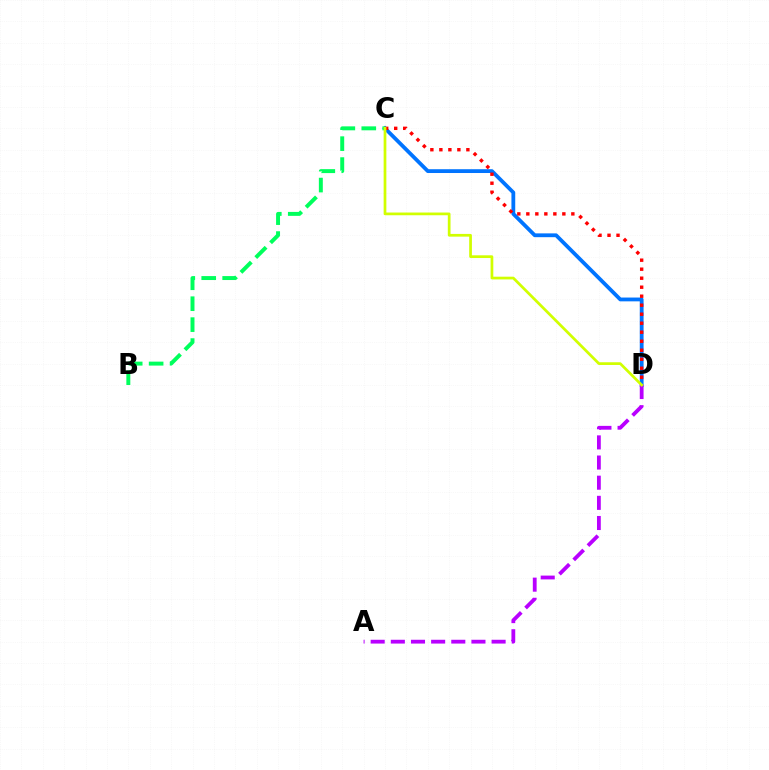{('C', 'D'): [{'color': '#0074ff', 'line_style': 'solid', 'thickness': 2.74}, {'color': '#ff0000', 'line_style': 'dotted', 'thickness': 2.45}, {'color': '#d1ff00', 'line_style': 'solid', 'thickness': 1.96}], ('A', 'D'): [{'color': '#b900ff', 'line_style': 'dashed', 'thickness': 2.74}], ('B', 'C'): [{'color': '#00ff5c', 'line_style': 'dashed', 'thickness': 2.84}]}